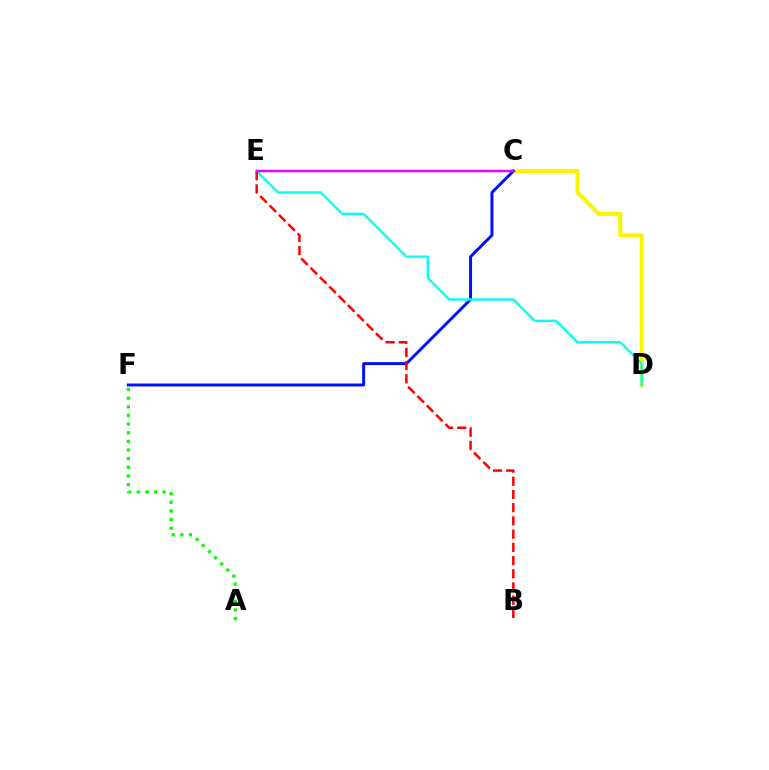{('C', 'D'): [{'color': '#fcf500', 'line_style': 'solid', 'thickness': 2.93}], ('C', 'F'): [{'color': '#0010ff', 'line_style': 'solid', 'thickness': 2.13}], ('D', 'E'): [{'color': '#00fff6', 'line_style': 'solid', 'thickness': 1.71}], ('A', 'F'): [{'color': '#08ff00', 'line_style': 'dotted', 'thickness': 2.35}], ('B', 'E'): [{'color': '#ff0000', 'line_style': 'dashed', 'thickness': 1.8}], ('C', 'E'): [{'color': '#ee00ff', 'line_style': 'solid', 'thickness': 1.78}]}